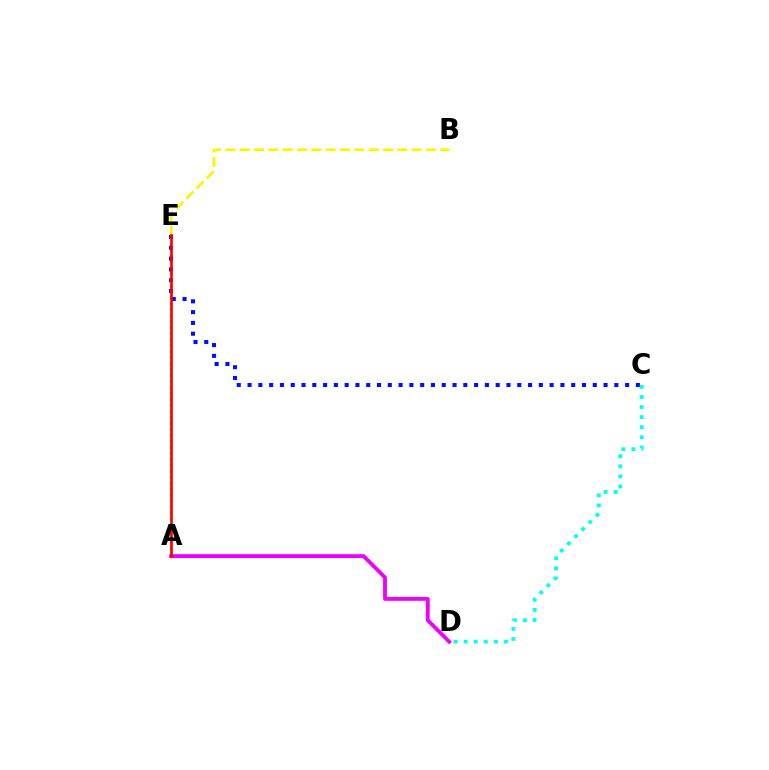{('A', 'D'): [{'color': '#ee00ff', 'line_style': 'solid', 'thickness': 2.76}], ('C', 'E'): [{'color': '#0010ff', 'line_style': 'dotted', 'thickness': 2.93}], ('C', 'D'): [{'color': '#00fff6', 'line_style': 'dotted', 'thickness': 2.74}], ('A', 'E'): [{'color': '#08ff00', 'line_style': 'dotted', 'thickness': 1.62}, {'color': '#ff0000', 'line_style': 'solid', 'thickness': 1.93}], ('B', 'E'): [{'color': '#fcf500', 'line_style': 'dashed', 'thickness': 1.95}]}